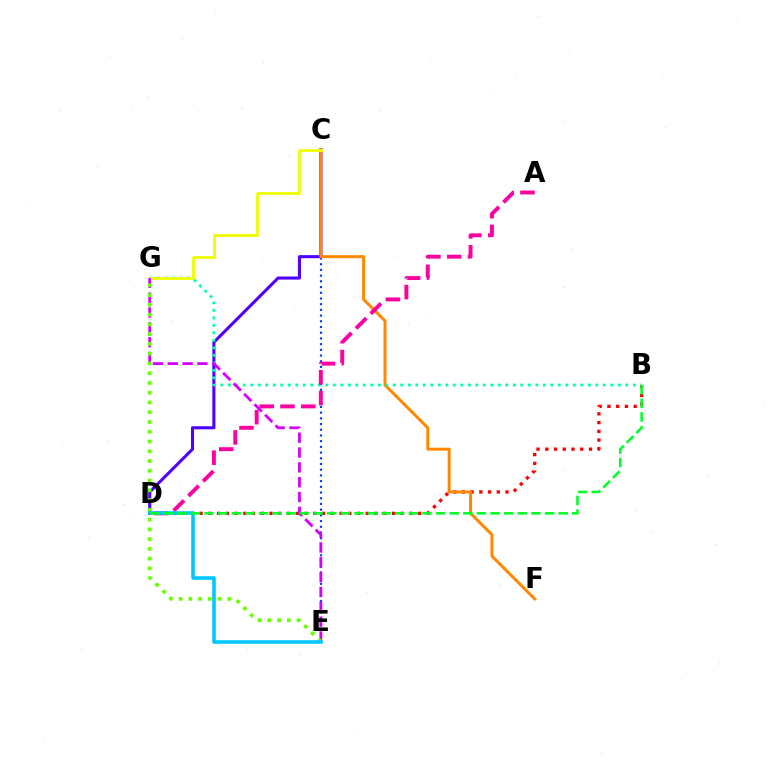{('B', 'D'): [{'color': '#ff0000', 'line_style': 'dotted', 'thickness': 2.38}, {'color': '#00ff27', 'line_style': 'dashed', 'thickness': 1.85}], ('C', 'D'): [{'color': '#4f00ff', 'line_style': 'solid', 'thickness': 2.21}], ('C', 'E'): [{'color': '#003fff', 'line_style': 'dotted', 'thickness': 1.55}], ('C', 'F'): [{'color': '#ff8800', 'line_style': 'solid', 'thickness': 2.14}], ('B', 'G'): [{'color': '#00ffaf', 'line_style': 'dotted', 'thickness': 2.04}], ('A', 'D'): [{'color': '#ff00a0', 'line_style': 'dashed', 'thickness': 2.83}], ('C', 'G'): [{'color': '#eeff00', 'line_style': 'solid', 'thickness': 2.02}], ('E', 'G'): [{'color': '#d600ff', 'line_style': 'dashed', 'thickness': 2.02}, {'color': '#66ff00', 'line_style': 'dotted', 'thickness': 2.65}], ('D', 'E'): [{'color': '#00c7ff', 'line_style': 'solid', 'thickness': 2.56}]}